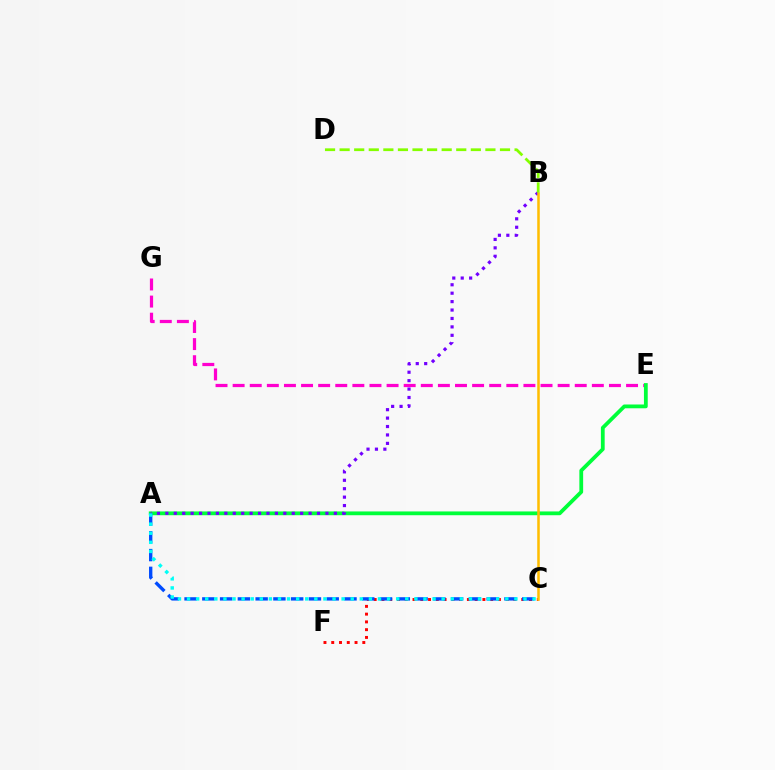{('E', 'G'): [{'color': '#ff00cf', 'line_style': 'dashed', 'thickness': 2.32}], ('C', 'F'): [{'color': '#ff0000', 'line_style': 'dotted', 'thickness': 2.11}], ('A', 'E'): [{'color': '#00ff39', 'line_style': 'solid', 'thickness': 2.72}], ('A', 'C'): [{'color': '#004bff', 'line_style': 'dashed', 'thickness': 2.41}, {'color': '#00fff6', 'line_style': 'dotted', 'thickness': 2.47}], ('A', 'B'): [{'color': '#7200ff', 'line_style': 'dotted', 'thickness': 2.29}], ('B', 'C'): [{'color': '#ffbd00', 'line_style': 'solid', 'thickness': 1.82}], ('B', 'D'): [{'color': '#84ff00', 'line_style': 'dashed', 'thickness': 1.98}]}